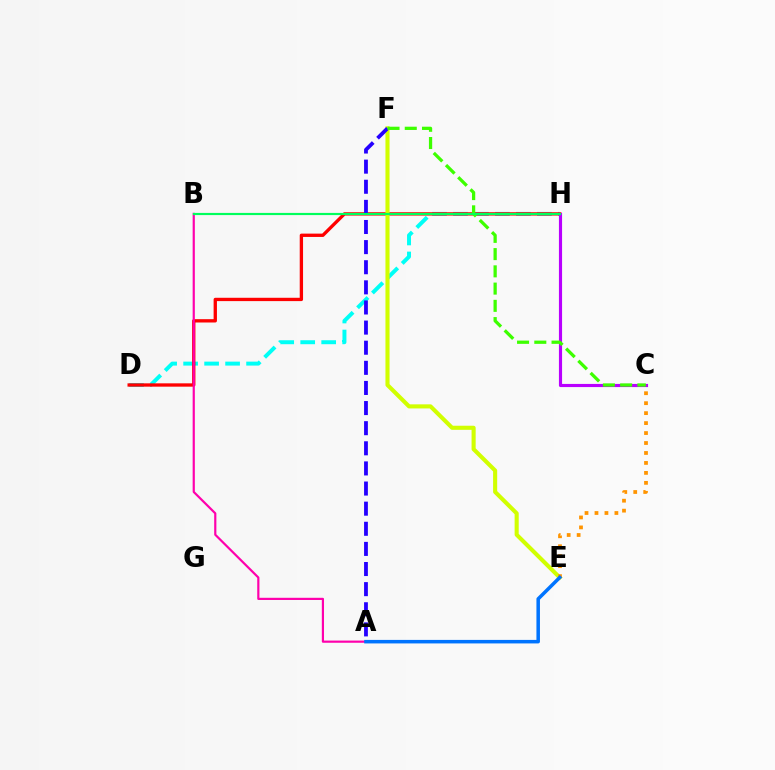{('D', 'H'): [{'color': '#00fff6', 'line_style': 'dashed', 'thickness': 2.85}, {'color': '#ff0000', 'line_style': 'solid', 'thickness': 2.39}], ('C', 'H'): [{'color': '#b900ff', 'line_style': 'solid', 'thickness': 2.27}], ('E', 'F'): [{'color': '#d1ff00', 'line_style': 'solid', 'thickness': 2.95}], ('A', 'B'): [{'color': '#ff00ac', 'line_style': 'solid', 'thickness': 1.58}], ('C', 'E'): [{'color': '#ff9400', 'line_style': 'dotted', 'thickness': 2.71}], ('A', 'F'): [{'color': '#2500ff', 'line_style': 'dashed', 'thickness': 2.73}], ('C', 'F'): [{'color': '#3dff00', 'line_style': 'dashed', 'thickness': 2.34}], ('B', 'H'): [{'color': '#00ff5c', 'line_style': 'solid', 'thickness': 1.56}], ('A', 'E'): [{'color': '#0074ff', 'line_style': 'solid', 'thickness': 2.53}]}